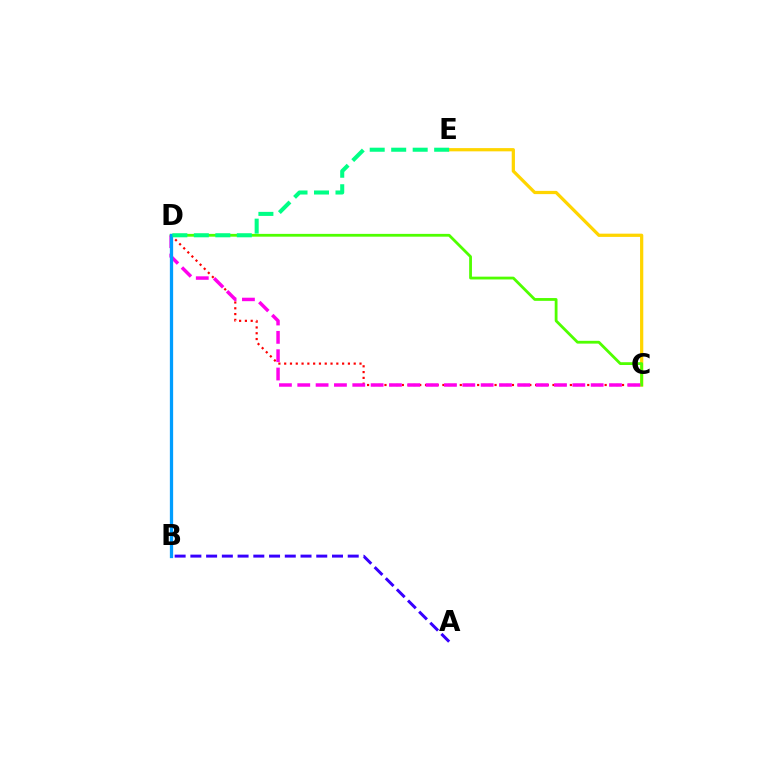{('C', 'D'): [{'color': '#ff0000', 'line_style': 'dotted', 'thickness': 1.57}, {'color': '#4fff00', 'line_style': 'solid', 'thickness': 2.01}, {'color': '#ff00ed', 'line_style': 'dashed', 'thickness': 2.49}], ('A', 'B'): [{'color': '#3700ff', 'line_style': 'dashed', 'thickness': 2.14}], ('C', 'E'): [{'color': '#ffd500', 'line_style': 'solid', 'thickness': 2.33}], ('B', 'D'): [{'color': '#009eff', 'line_style': 'solid', 'thickness': 2.36}], ('D', 'E'): [{'color': '#00ff86', 'line_style': 'dashed', 'thickness': 2.92}]}